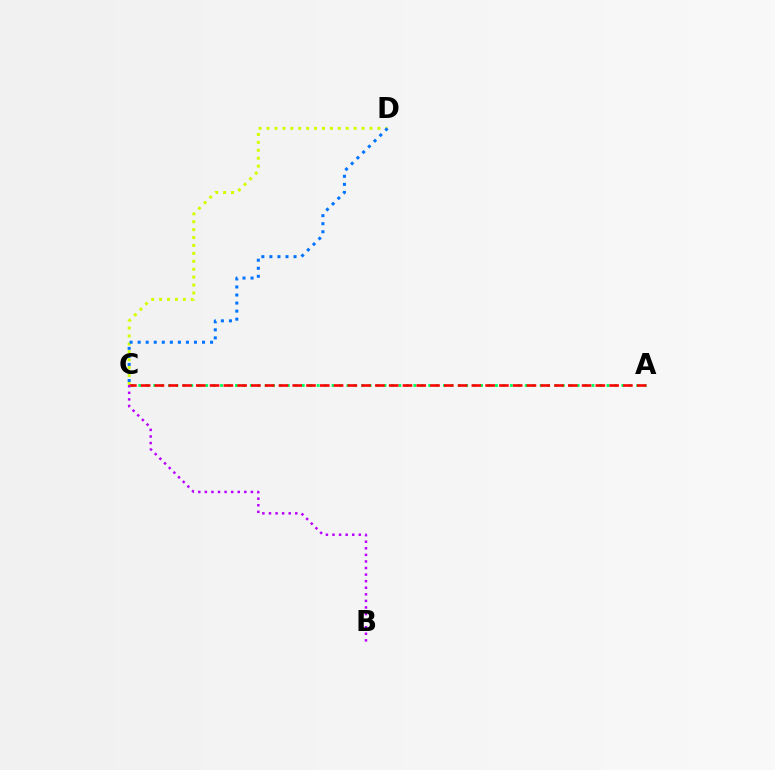{('C', 'D'): [{'color': '#d1ff00', 'line_style': 'dotted', 'thickness': 2.15}, {'color': '#0074ff', 'line_style': 'dotted', 'thickness': 2.19}], ('A', 'C'): [{'color': '#00ff5c', 'line_style': 'dotted', 'thickness': 2.02}, {'color': '#ff0000', 'line_style': 'dashed', 'thickness': 1.87}], ('B', 'C'): [{'color': '#b900ff', 'line_style': 'dotted', 'thickness': 1.79}]}